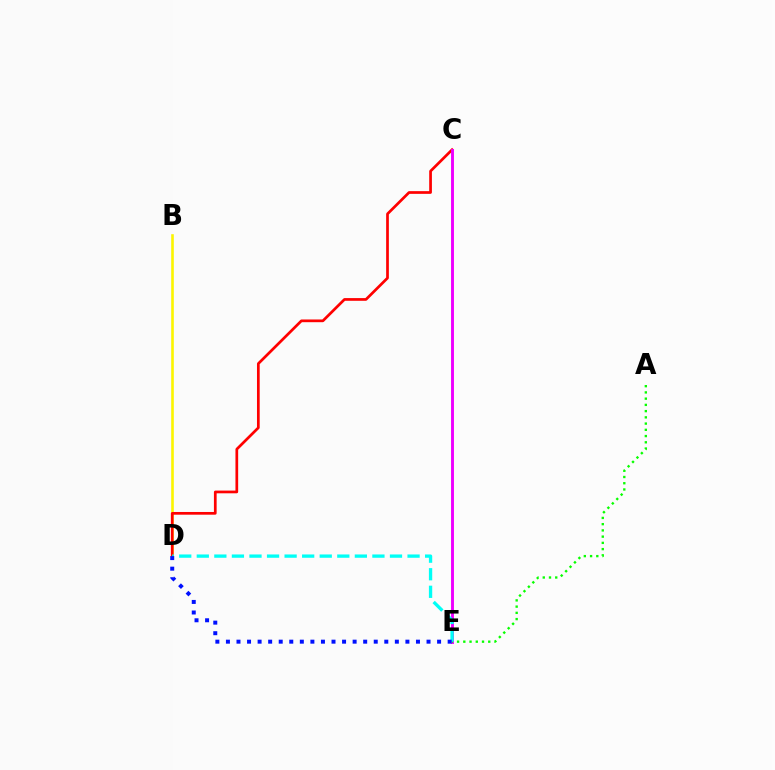{('B', 'D'): [{'color': '#fcf500', 'line_style': 'solid', 'thickness': 1.88}], ('C', 'D'): [{'color': '#ff0000', 'line_style': 'solid', 'thickness': 1.95}], ('C', 'E'): [{'color': '#ee00ff', 'line_style': 'solid', 'thickness': 2.08}], ('A', 'E'): [{'color': '#08ff00', 'line_style': 'dotted', 'thickness': 1.69}], ('D', 'E'): [{'color': '#00fff6', 'line_style': 'dashed', 'thickness': 2.39}, {'color': '#0010ff', 'line_style': 'dotted', 'thickness': 2.87}]}